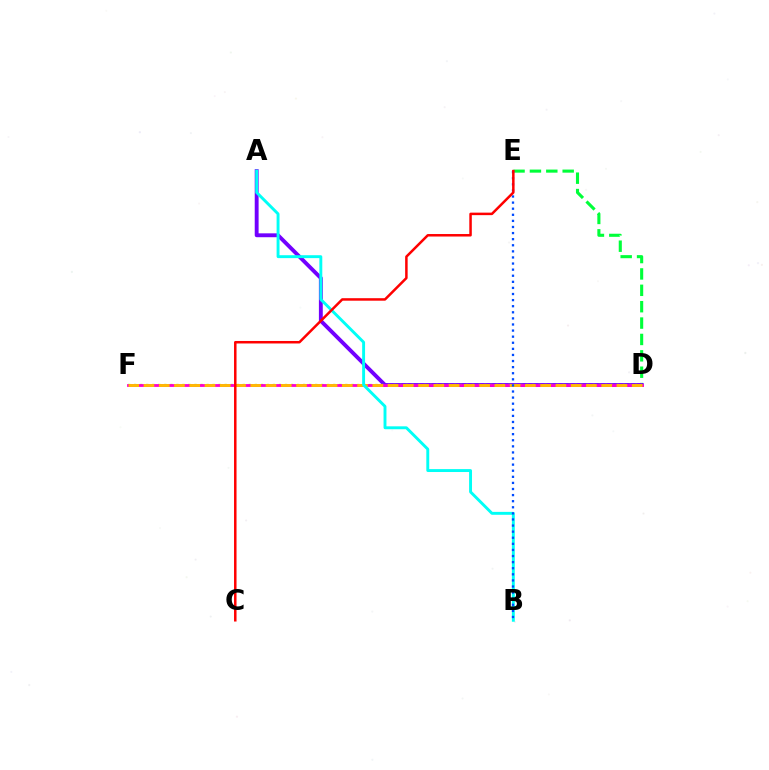{('D', 'E'): [{'color': '#00ff39', 'line_style': 'dashed', 'thickness': 2.22}], ('A', 'D'): [{'color': '#7200ff', 'line_style': 'solid', 'thickness': 2.79}], ('D', 'F'): [{'color': '#84ff00', 'line_style': 'dotted', 'thickness': 1.64}, {'color': '#ff00cf', 'line_style': 'solid', 'thickness': 2.03}, {'color': '#ffbd00', 'line_style': 'dashed', 'thickness': 2.07}], ('A', 'B'): [{'color': '#00fff6', 'line_style': 'solid', 'thickness': 2.09}], ('B', 'E'): [{'color': '#004bff', 'line_style': 'dotted', 'thickness': 1.66}], ('C', 'E'): [{'color': '#ff0000', 'line_style': 'solid', 'thickness': 1.8}]}